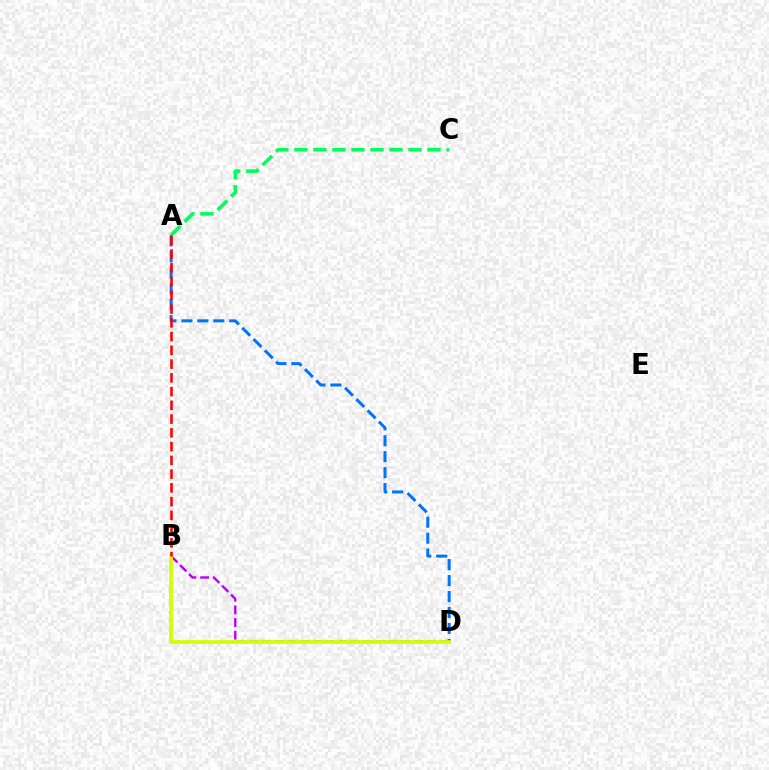{('B', 'D'): [{'color': '#b900ff', 'line_style': 'dashed', 'thickness': 1.72}, {'color': '#d1ff00', 'line_style': 'solid', 'thickness': 2.67}], ('A', 'D'): [{'color': '#0074ff', 'line_style': 'dashed', 'thickness': 2.17}], ('A', 'C'): [{'color': '#00ff5c', 'line_style': 'dashed', 'thickness': 2.58}], ('A', 'B'): [{'color': '#ff0000', 'line_style': 'dashed', 'thickness': 1.87}]}